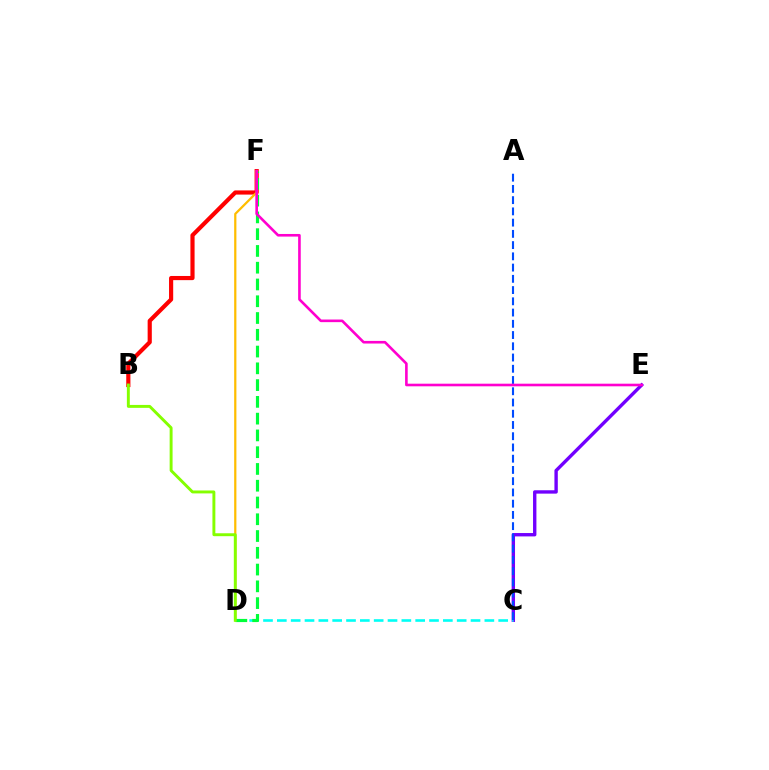{('B', 'F'): [{'color': '#ff0000', 'line_style': 'solid', 'thickness': 3.0}], ('C', 'E'): [{'color': '#7200ff', 'line_style': 'solid', 'thickness': 2.43}], ('C', 'D'): [{'color': '#00fff6', 'line_style': 'dashed', 'thickness': 1.88}], ('D', 'F'): [{'color': '#ffbd00', 'line_style': 'solid', 'thickness': 1.61}, {'color': '#00ff39', 'line_style': 'dashed', 'thickness': 2.28}], ('A', 'C'): [{'color': '#004bff', 'line_style': 'dashed', 'thickness': 1.53}], ('E', 'F'): [{'color': '#ff00cf', 'line_style': 'solid', 'thickness': 1.89}], ('B', 'D'): [{'color': '#84ff00', 'line_style': 'solid', 'thickness': 2.11}]}